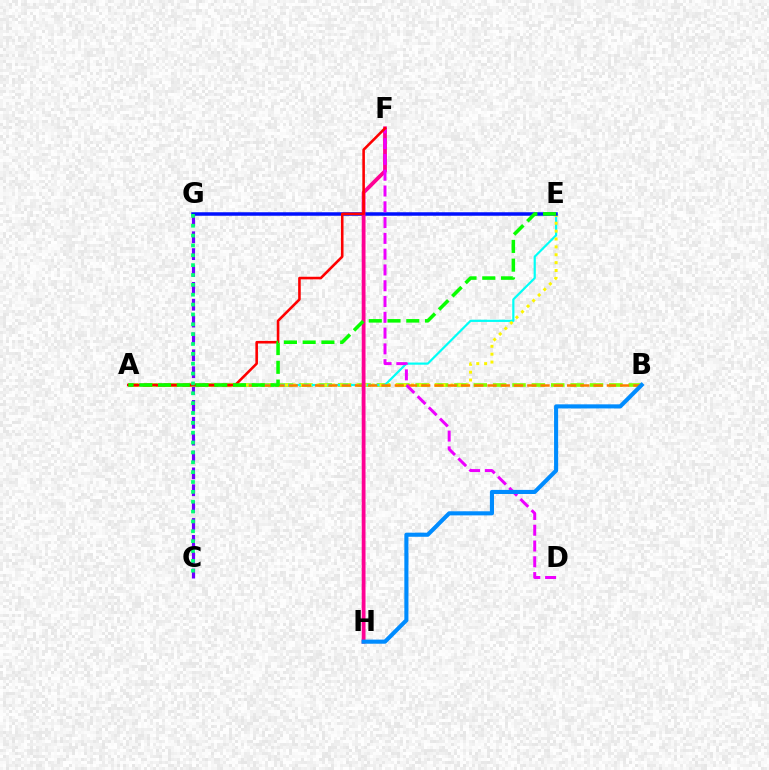{('C', 'G'): [{'color': '#7200ff', 'line_style': 'dashed', 'thickness': 2.29}, {'color': '#00ff74', 'line_style': 'dotted', 'thickness': 2.68}], ('A', 'B'): [{'color': '#84ff00', 'line_style': 'dashed', 'thickness': 2.63}, {'color': '#ff7c00', 'line_style': 'dashed', 'thickness': 1.8}], ('A', 'E'): [{'color': '#00fff6', 'line_style': 'solid', 'thickness': 1.58}, {'color': '#fcf500', 'line_style': 'dotted', 'thickness': 2.14}, {'color': '#08ff00', 'line_style': 'dashed', 'thickness': 2.55}], ('E', 'G'): [{'color': '#0010ff', 'line_style': 'solid', 'thickness': 2.52}], ('F', 'H'): [{'color': '#ff0094', 'line_style': 'solid', 'thickness': 2.74}], ('D', 'F'): [{'color': '#ee00ff', 'line_style': 'dashed', 'thickness': 2.14}], ('B', 'H'): [{'color': '#008cff', 'line_style': 'solid', 'thickness': 2.95}], ('A', 'F'): [{'color': '#ff0000', 'line_style': 'solid', 'thickness': 1.86}]}